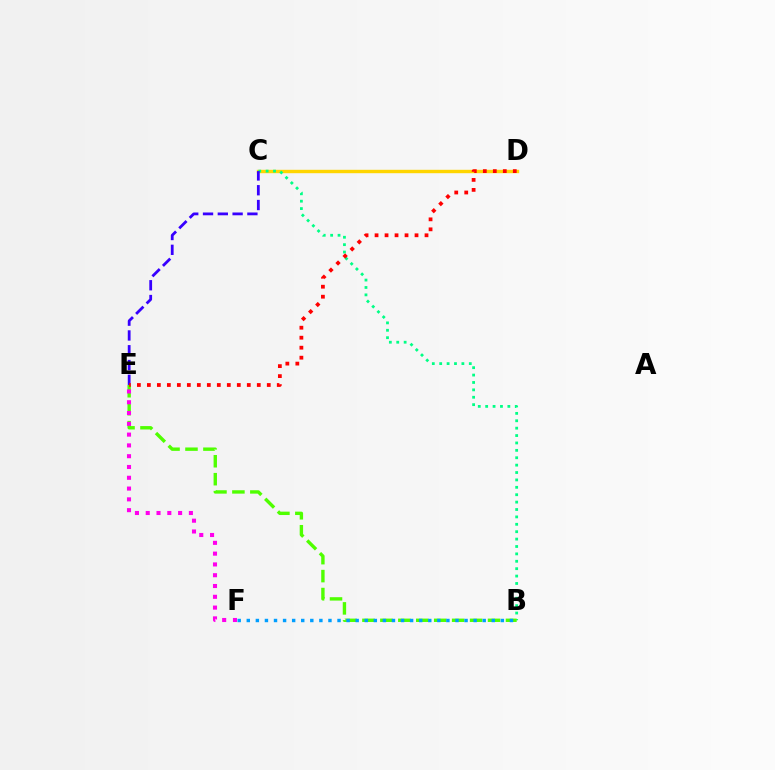{('C', 'D'): [{'color': '#ffd500', 'line_style': 'solid', 'thickness': 2.45}], ('B', 'C'): [{'color': '#00ff86', 'line_style': 'dotted', 'thickness': 2.01}], ('B', 'E'): [{'color': '#4fff00', 'line_style': 'dashed', 'thickness': 2.44}], ('C', 'E'): [{'color': '#3700ff', 'line_style': 'dashed', 'thickness': 2.01}], ('B', 'F'): [{'color': '#009eff', 'line_style': 'dotted', 'thickness': 2.47}], ('D', 'E'): [{'color': '#ff0000', 'line_style': 'dotted', 'thickness': 2.71}], ('E', 'F'): [{'color': '#ff00ed', 'line_style': 'dotted', 'thickness': 2.93}]}